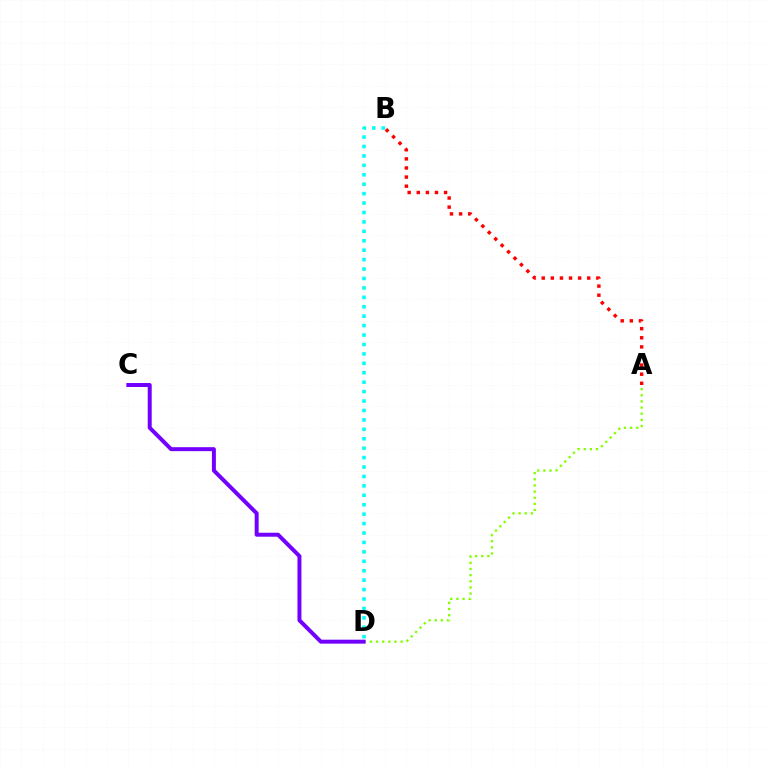{('A', 'D'): [{'color': '#84ff00', 'line_style': 'dotted', 'thickness': 1.67}], ('C', 'D'): [{'color': '#7200ff', 'line_style': 'solid', 'thickness': 2.86}], ('B', 'D'): [{'color': '#00fff6', 'line_style': 'dotted', 'thickness': 2.56}], ('A', 'B'): [{'color': '#ff0000', 'line_style': 'dotted', 'thickness': 2.47}]}